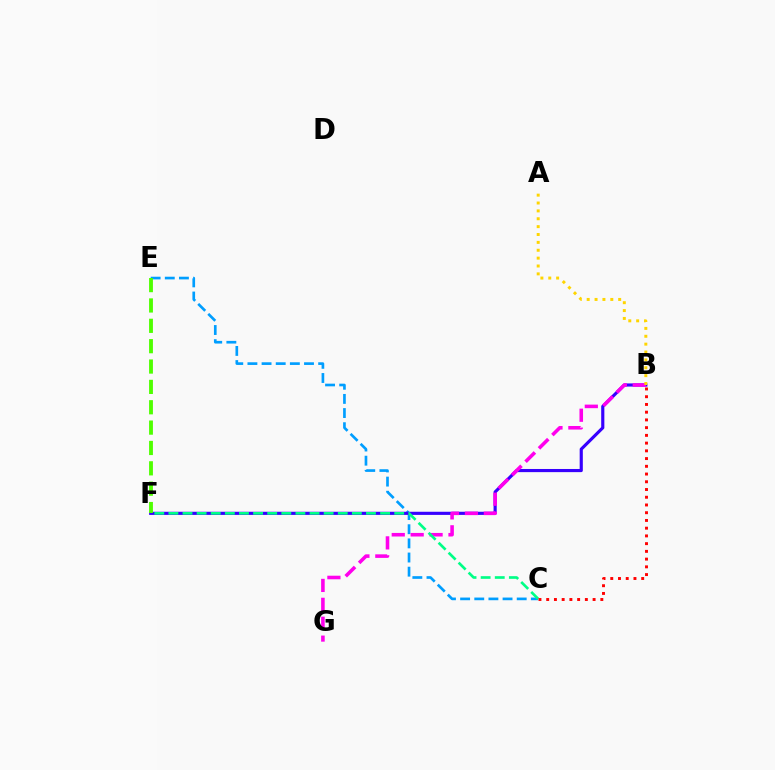{('C', 'E'): [{'color': '#009eff', 'line_style': 'dashed', 'thickness': 1.92}], ('B', 'F'): [{'color': '#3700ff', 'line_style': 'solid', 'thickness': 2.27}], ('B', 'G'): [{'color': '#ff00ed', 'line_style': 'dashed', 'thickness': 2.57}], ('A', 'B'): [{'color': '#ffd500', 'line_style': 'dotted', 'thickness': 2.14}], ('E', 'F'): [{'color': '#4fff00', 'line_style': 'dashed', 'thickness': 2.77}], ('C', 'F'): [{'color': '#00ff86', 'line_style': 'dashed', 'thickness': 1.92}], ('B', 'C'): [{'color': '#ff0000', 'line_style': 'dotted', 'thickness': 2.1}]}